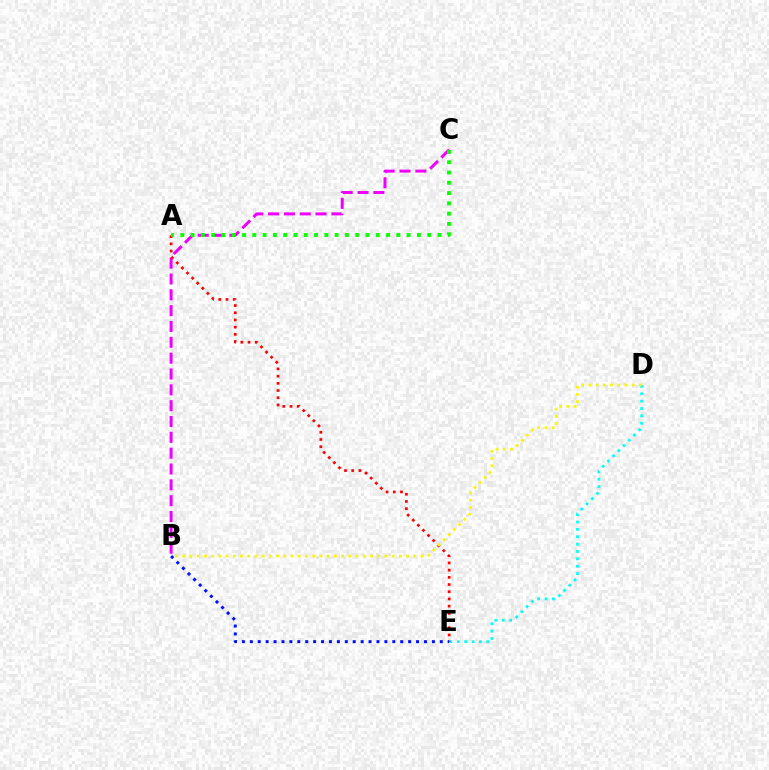{('B', 'C'): [{'color': '#ee00ff', 'line_style': 'dashed', 'thickness': 2.15}], ('D', 'E'): [{'color': '#00fff6', 'line_style': 'dotted', 'thickness': 2.0}], ('A', 'E'): [{'color': '#ff0000', 'line_style': 'dotted', 'thickness': 1.96}], ('B', 'E'): [{'color': '#0010ff', 'line_style': 'dotted', 'thickness': 2.15}], ('B', 'D'): [{'color': '#fcf500', 'line_style': 'dotted', 'thickness': 1.96}], ('A', 'C'): [{'color': '#08ff00', 'line_style': 'dotted', 'thickness': 2.8}]}